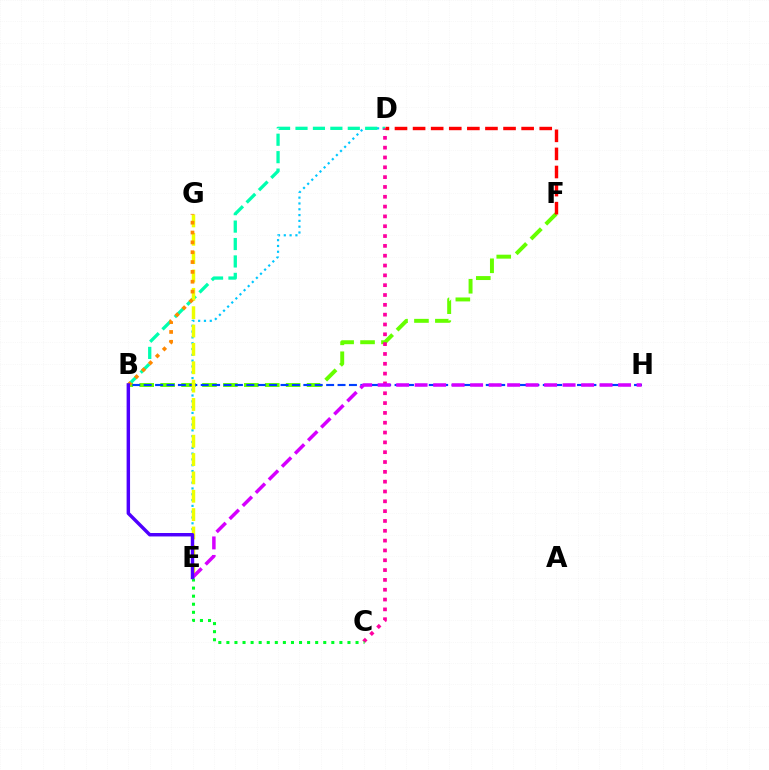{('D', 'E'): [{'color': '#00c7ff', 'line_style': 'dotted', 'thickness': 1.58}], ('B', 'D'): [{'color': '#00ffaf', 'line_style': 'dashed', 'thickness': 2.37}], ('B', 'F'): [{'color': '#66ff00', 'line_style': 'dashed', 'thickness': 2.84}], ('B', 'H'): [{'color': '#003fff', 'line_style': 'dashed', 'thickness': 1.55}], ('E', 'G'): [{'color': '#eeff00', 'line_style': 'dashed', 'thickness': 2.49}], ('C', 'D'): [{'color': '#ff00a0', 'line_style': 'dotted', 'thickness': 2.67}], ('E', 'H'): [{'color': '#d600ff', 'line_style': 'dashed', 'thickness': 2.51}], ('B', 'G'): [{'color': '#ff8800', 'line_style': 'dotted', 'thickness': 2.67}], ('C', 'E'): [{'color': '#00ff27', 'line_style': 'dotted', 'thickness': 2.19}], ('D', 'F'): [{'color': '#ff0000', 'line_style': 'dashed', 'thickness': 2.46}], ('B', 'E'): [{'color': '#4f00ff', 'line_style': 'solid', 'thickness': 2.48}]}